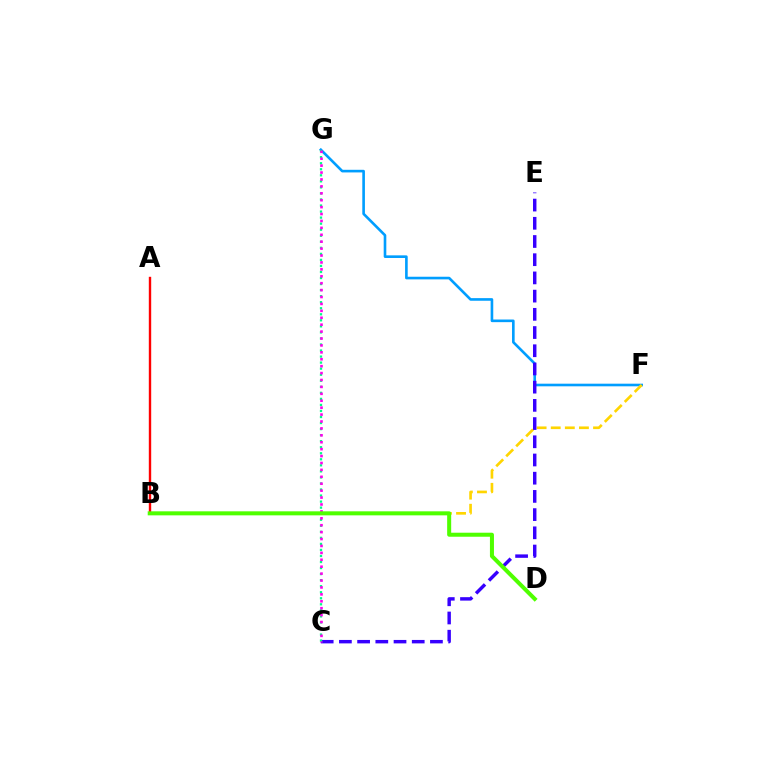{('A', 'B'): [{'color': '#ff0000', 'line_style': 'solid', 'thickness': 1.72}], ('F', 'G'): [{'color': '#009eff', 'line_style': 'solid', 'thickness': 1.89}], ('B', 'F'): [{'color': '#ffd500', 'line_style': 'dashed', 'thickness': 1.92}], ('C', 'E'): [{'color': '#3700ff', 'line_style': 'dashed', 'thickness': 2.47}], ('C', 'G'): [{'color': '#00ff86', 'line_style': 'dotted', 'thickness': 1.64}, {'color': '#ff00ed', 'line_style': 'dotted', 'thickness': 1.88}], ('B', 'D'): [{'color': '#4fff00', 'line_style': 'solid', 'thickness': 2.9}]}